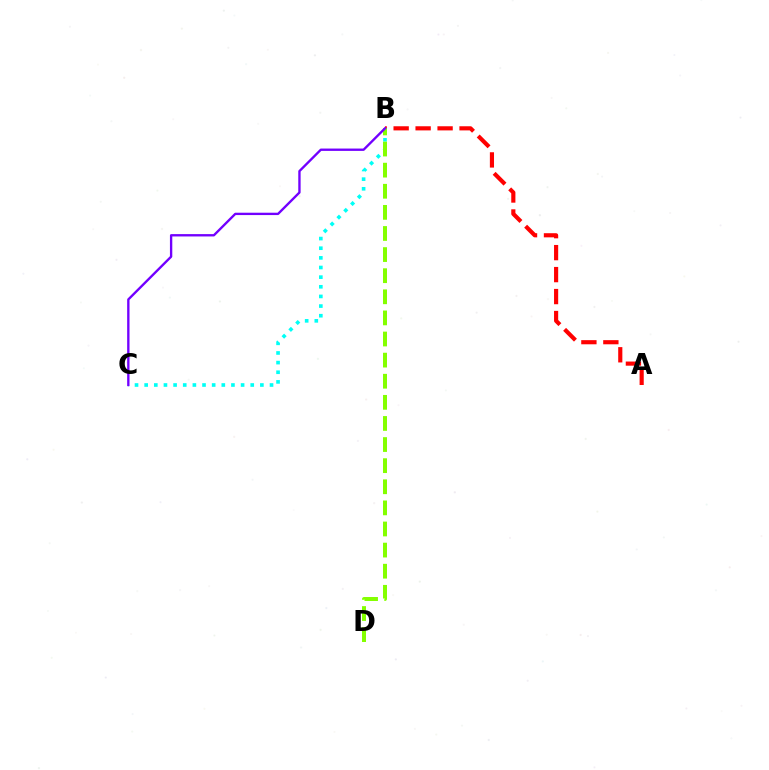{('A', 'B'): [{'color': '#ff0000', 'line_style': 'dashed', 'thickness': 2.98}], ('B', 'C'): [{'color': '#00fff6', 'line_style': 'dotted', 'thickness': 2.62}, {'color': '#7200ff', 'line_style': 'solid', 'thickness': 1.69}], ('B', 'D'): [{'color': '#84ff00', 'line_style': 'dashed', 'thickness': 2.87}]}